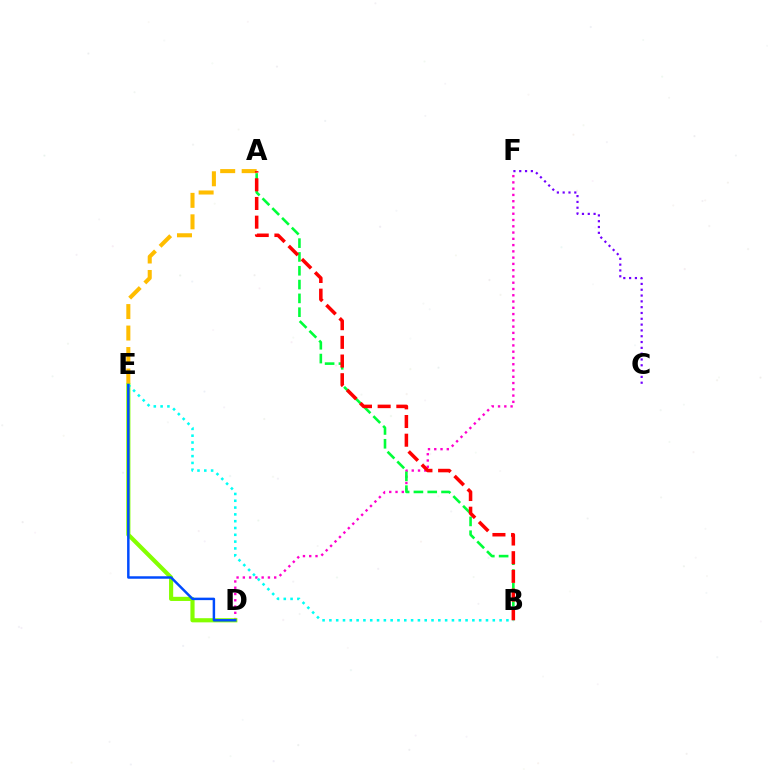{('D', 'F'): [{'color': '#ff00cf', 'line_style': 'dotted', 'thickness': 1.7}], ('D', 'E'): [{'color': '#84ff00', 'line_style': 'solid', 'thickness': 2.99}, {'color': '#004bff', 'line_style': 'solid', 'thickness': 1.78}], ('A', 'B'): [{'color': '#00ff39', 'line_style': 'dashed', 'thickness': 1.88}, {'color': '#ff0000', 'line_style': 'dashed', 'thickness': 2.54}], ('B', 'E'): [{'color': '#00fff6', 'line_style': 'dotted', 'thickness': 1.85}], ('A', 'E'): [{'color': '#ffbd00', 'line_style': 'dashed', 'thickness': 2.92}], ('C', 'F'): [{'color': '#7200ff', 'line_style': 'dotted', 'thickness': 1.58}]}